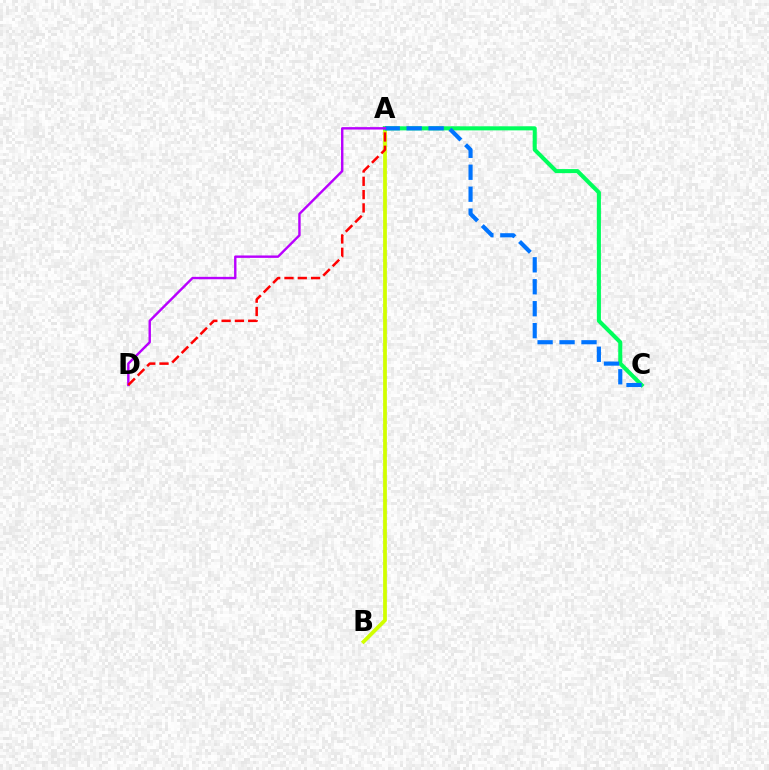{('A', 'B'): [{'color': '#d1ff00', 'line_style': 'solid', 'thickness': 2.71}], ('A', 'C'): [{'color': '#00ff5c', 'line_style': 'solid', 'thickness': 2.93}, {'color': '#0074ff', 'line_style': 'dashed', 'thickness': 2.98}], ('A', 'D'): [{'color': '#b900ff', 'line_style': 'solid', 'thickness': 1.73}, {'color': '#ff0000', 'line_style': 'dashed', 'thickness': 1.81}]}